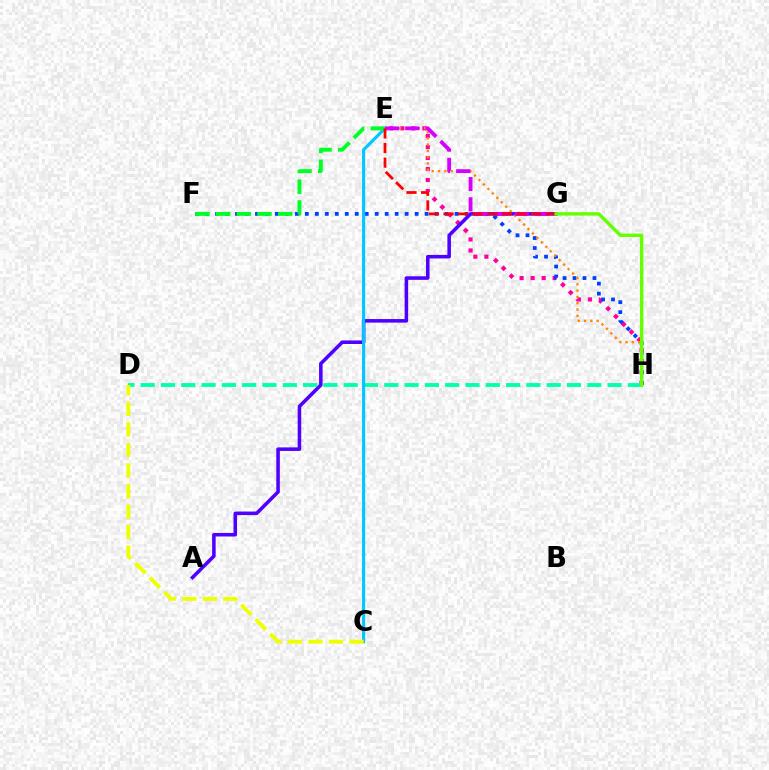{('E', 'H'): [{'color': '#ff00a0', 'line_style': 'dotted', 'thickness': 2.99}, {'color': '#ff8800', 'line_style': 'dotted', 'thickness': 1.71}], ('F', 'H'): [{'color': '#003fff', 'line_style': 'dotted', 'thickness': 2.71}], ('A', 'G'): [{'color': '#4f00ff', 'line_style': 'solid', 'thickness': 2.55}], ('D', 'H'): [{'color': '#00ffaf', 'line_style': 'dashed', 'thickness': 2.76}], ('C', 'E'): [{'color': '#00c7ff', 'line_style': 'solid', 'thickness': 2.25}], ('C', 'D'): [{'color': '#eeff00', 'line_style': 'dashed', 'thickness': 2.79}], ('E', 'G'): [{'color': '#d600ff', 'line_style': 'dashed', 'thickness': 2.75}, {'color': '#ff0000', 'line_style': 'dashed', 'thickness': 1.98}], ('E', 'F'): [{'color': '#00ff27', 'line_style': 'dashed', 'thickness': 2.81}], ('G', 'H'): [{'color': '#66ff00', 'line_style': 'solid', 'thickness': 2.44}]}